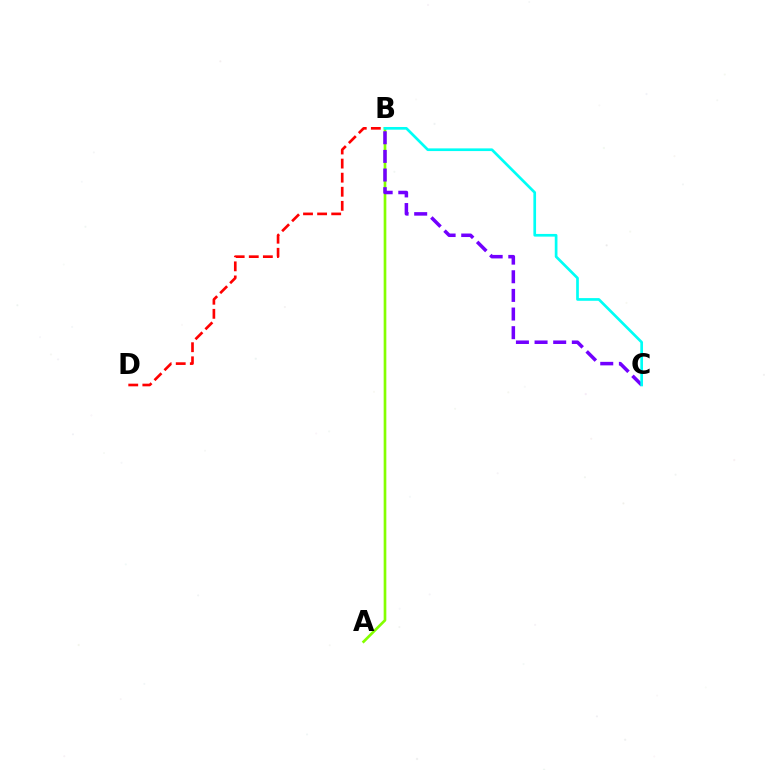{('A', 'B'): [{'color': '#84ff00', 'line_style': 'solid', 'thickness': 1.92}], ('B', 'C'): [{'color': '#7200ff', 'line_style': 'dashed', 'thickness': 2.53}, {'color': '#00fff6', 'line_style': 'solid', 'thickness': 1.94}], ('B', 'D'): [{'color': '#ff0000', 'line_style': 'dashed', 'thickness': 1.91}]}